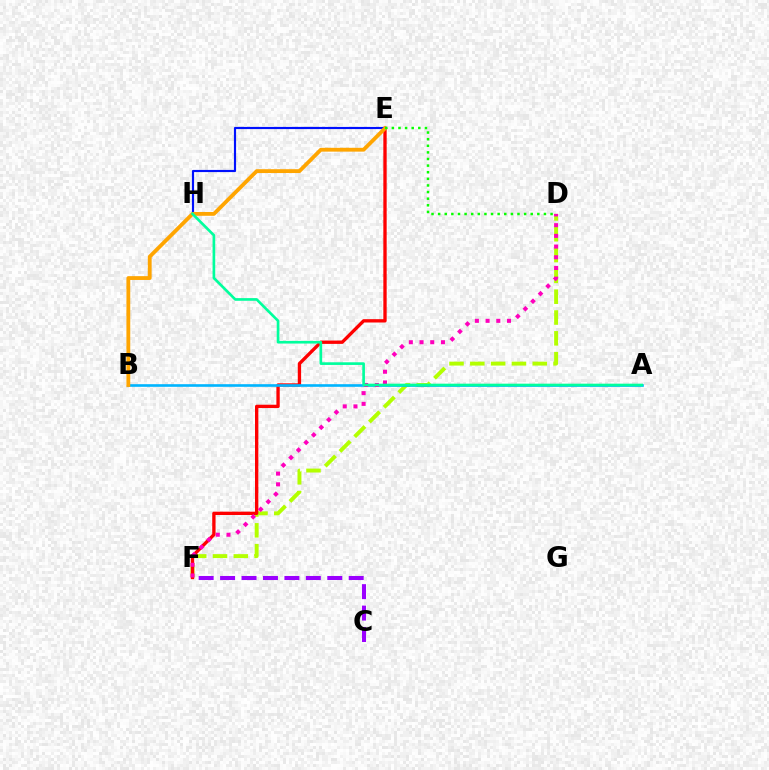{('D', 'F'): [{'color': '#b3ff00', 'line_style': 'dashed', 'thickness': 2.83}, {'color': '#ff00bd', 'line_style': 'dotted', 'thickness': 2.91}], ('E', 'F'): [{'color': '#ff0000', 'line_style': 'solid', 'thickness': 2.4}], ('A', 'B'): [{'color': '#00b5ff', 'line_style': 'solid', 'thickness': 1.9}], ('E', 'H'): [{'color': '#0010ff', 'line_style': 'solid', 'thickness': 1.56}], ('B', 'E'): [{'color': '#ffa500', 'line_style': 'solid', 'thickness': 2.75}], ('A', 'H'): [{'color': '#00ff9d', 'line_style': 'solid', 'thickness': 1.91}], ('C', 'F'): [{'color': '#9b00ff', 'line_style': 'dashed', 'thickness': 2.91}], ('D', 'E'): [{'color': '#08ff00', 'line_style': 'dotted', 'thickness': 1.8}]}